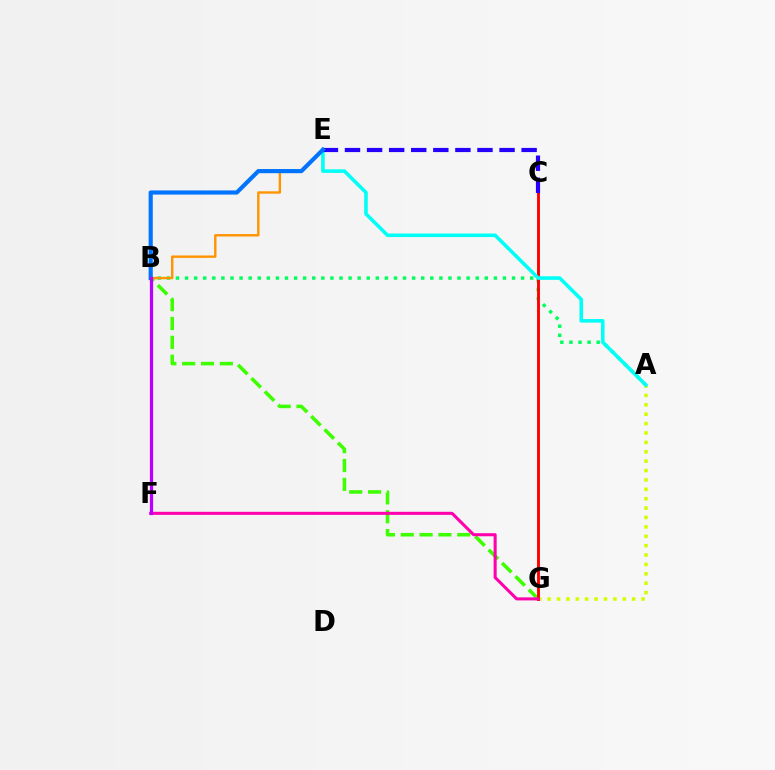{('A', 'G'): [{'color': '#d1ff00', 'line_style': 'dotted', 'thickness': 2.55}], ('A', 'B'): [{'color': '#00ff5c', 'line_style': 'dotted', 'thickness': 2.47}], ('B', 'G'): [{'color': '#3dff00', 'line_style': 'dashed', 'thickness': 2.56}], ('C', 'G'): [{'color': '#ff0000', 'line_style': 'solid', 'thickness': 2.08}], ('F', 'G'): [{'color': '#ff00ac', 'line_style': 'solid', 'thickness': 2.2}], ('B', 'E'): [{'color': '#ff9400', 'line_style': 'solid', 'thickness': 1.73}, {'color': '#0074ff', 'line_style': 'solid', 'thickness': 2.99}], ('A', 'E'): [{'color': '#00fff6', 'line_style': 'solid', 'thickness': 2.57}], ('C', 'E'): [{'color': '#2500ff', 'line_style': 'dashed', 'thickness': 3.0}], ('B', 'F'): [{'color': '#b900ff', 'line_style': 'solid', 'thickness': 2.33}]}